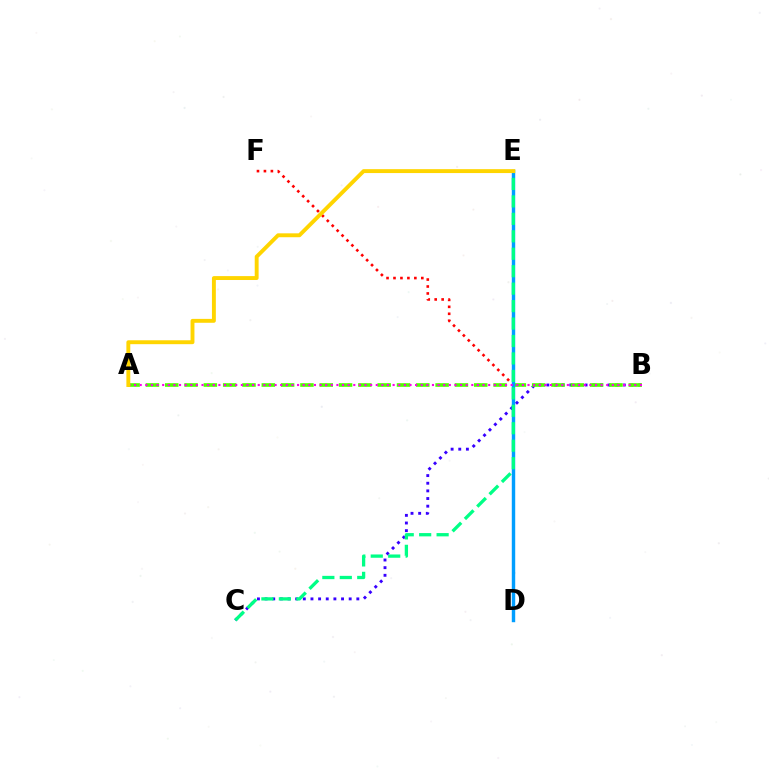{('D', 'F'): [{'color': '#ff0000', 'line_style': 'dotted', 'thickness': 1.89}], ('B', 'C'): [{'color': '#3700ff', 'line_style': 'dotted', 'thickness': 2.08}], ('A', 'B'): [{'color': '#4fff00', 'line_style': 'dashed', 'thickness': 2.62}, {'color': '#ff00ed', 'line_style': 'dotted', 'thickness': 1.53}], ('D', 'E'): [{'color': '#009eff', 'line_style': 'solid', 'thickness': 2.46}], ('C', 'E'): [{'color': '#00ff86', 'line_style': 'dashed', 'thickness': 2.37}], ('A', 'E'): [{'color': '#ffd500', 'line_style': 'solid', 'thickness': 2.81}]}